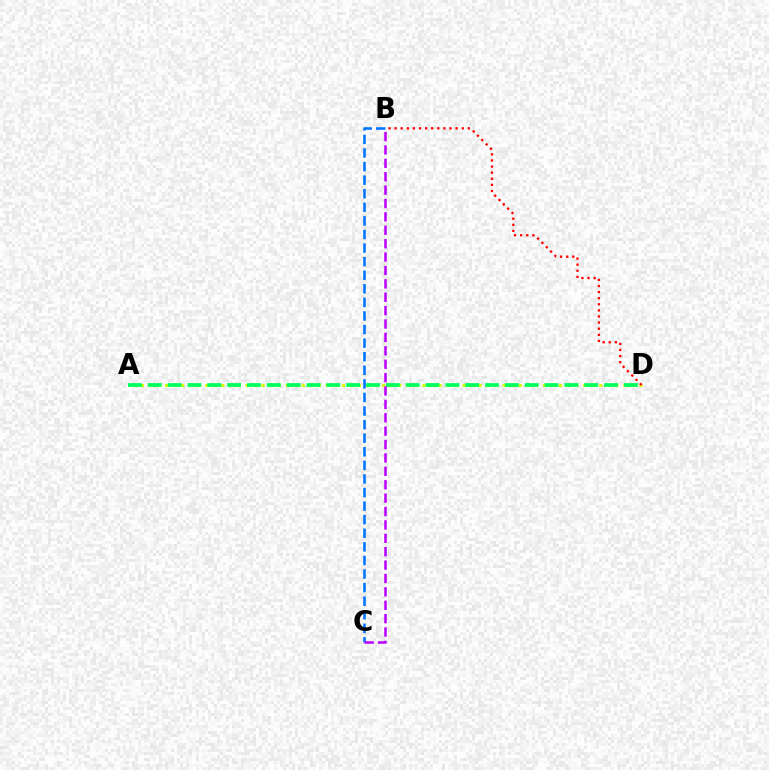{('A', 'D'): [{'color': '#d1ff00', 'line_style': 'dotted', 'thickness': 2.18}, {'color': '#00ff5c', 'line_style': 'dashed', 'thickness': 2.69}], ('B', 'C'): [{'color': '#0074ff', 'line_style': 'dashed', 'thickness': 1.85}, {'color': '#b900ff', 'line_style': 'dashed', 'thickness': 1.82}], ('B', 'D'): [{'color': '#ff0000', 'line_style': 'dotted', 'thickness': 1.66}]}